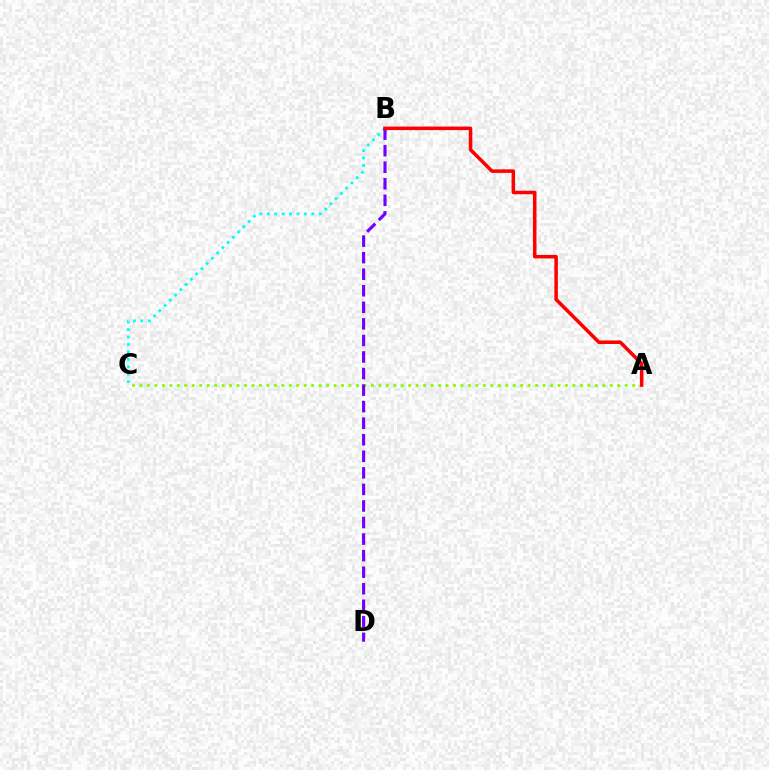{('A', 'C'): [{'color': '#84ff00', 'line_style': 'dotted', 'thickness': 2.03}], ('B', 'C'): [{'color': '#00fff6', 'line_style': 'dotted', 'thickness': 2.02}], ('B', 'D'): [{'color': '#7200ff', 'line_style': 'dashed', 'thickness': 2.25}], ('A', 'B'): [{'color': '#ff0000', 'line_style': 'solid', 'thickness': 2.54}]}